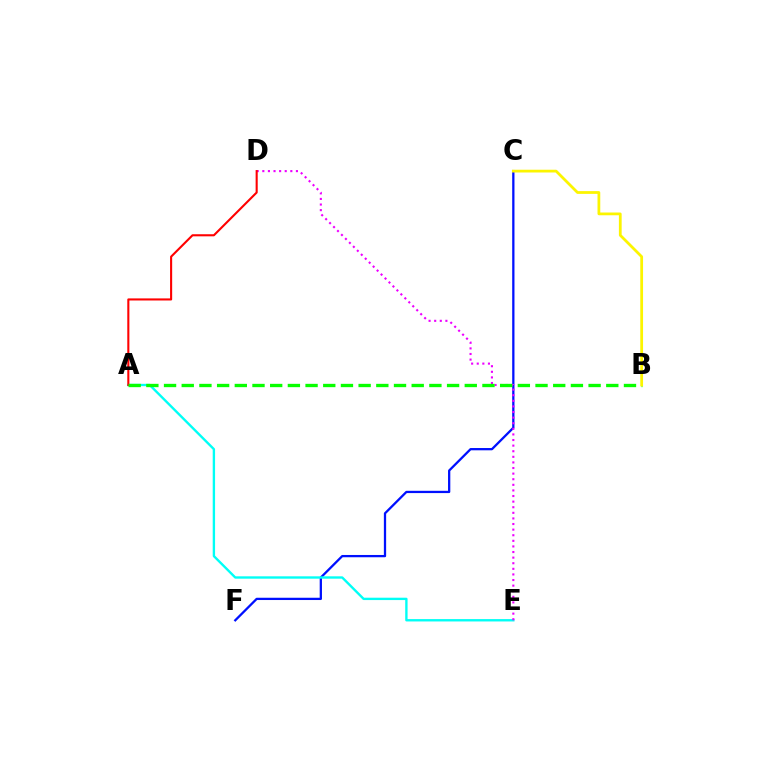{('C', 'F'): [{'color': '#0010ff', 'line_style': 'solid', 'thickness': 1.64}], ('A', 'E'): [{'color': '#00fff6', 'line_style': 'solid', 'thickness': 1.7}], ('D', 'E'): [{'color': '#ee00ff', 'line_style': 'dotted', 'thickness': 1.52}], ('A', 'D'): [{'color': '#ff0000', 'line_style': 'solid', 'thickness': 1.51}], ('A', 'B'): [{'color': '#08ff00', 'line_style': 'dashed', 'thickness': 2.4}], ('B', 'C'): [{'color': '#fcf500', 'line_style': 'solid', 'thickness': 1.99}]}